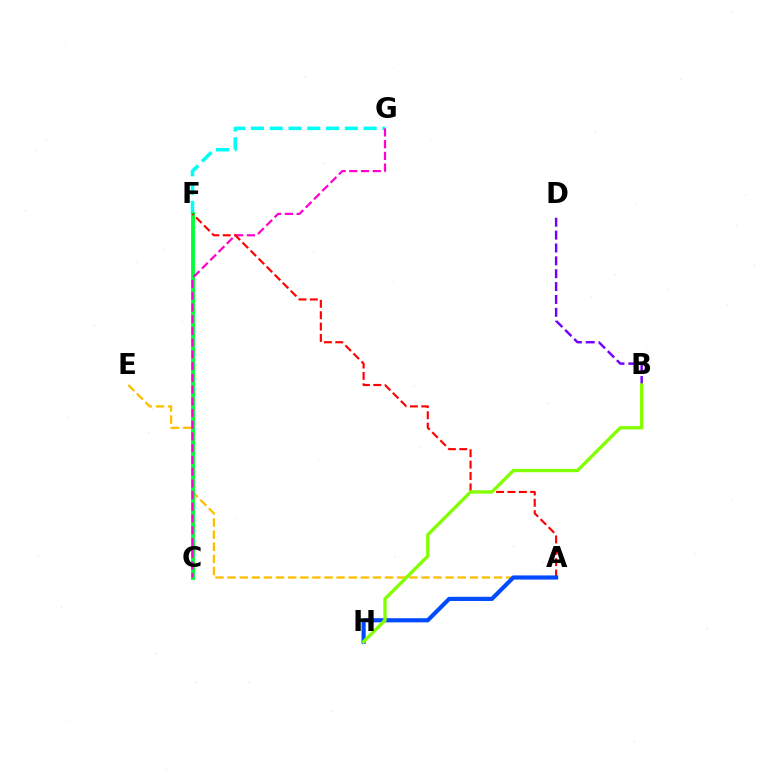{('F', 'G'): [{'color': '#00fff6', 'line_style': 'dashed', 'thickness': 2.55}], ('A', 'E'): [{'color': '#ffbd00', 'line_style': 'dashed', 'thickness': 1.65}], ('B', 'D'): [{'color': '#7200ff', 'line_style': 'dashed', 'thickness': 1.75}], ('C', 'F'): [{'color': '#00ff39', 'line_style': 'solid', 'thickness': 2.79}], ('C', 'G'): [{'color': '#ff00cf', 'line_style': 'dashed', 'thickness': 1.59}], ('A', 'F'): [{'color': '#ff0000', 'line_style': 'dashed', 'thickness': 1.54}], ('A', 'H'): [{'color': '#004bff', 'line_style': 'solid', 'thickness': 2.99}], ('B', 'H'): [{'color': '#84ff00', 'line_style': 'solid', 'thickness': 2.4}]}